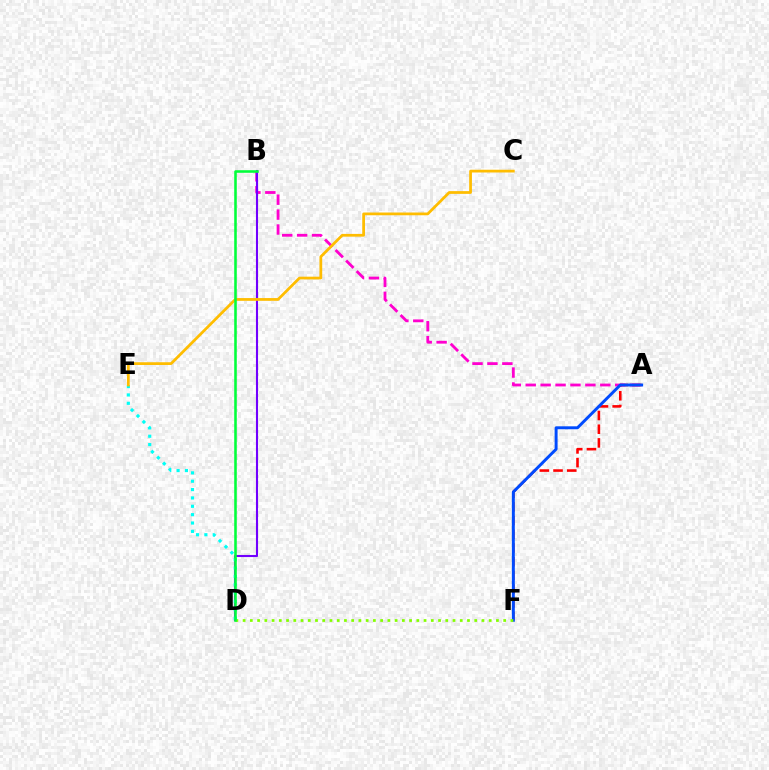{('A', 'F'): [{'color': '#ff0000', 'line_style': 'dashed', 'thickness': 1.86}, {'color': '#004bff', 'line_style': 'solid', 'thickness': 2.12}], ('A', 'B'): [{'color': '#ff00cf', 'line_style': 'dashed', 'thickness': 2.03}], ('B', 'D'): [{'color': '#7200ff', 'line_style': 'solid', 'thickness': 1.5}, {'color': '#00ff39', 'line_style': 'solid', 'thickness': 1.85}], ('D', 'F'): [{'color': '#84ff00', 'line_style': 'dotted', 'thickness': 1.97}], ('D', 'E'): [{'color': '#00fff6', 'line_style': 'dotted', 'thickness': 2.27}], ('C', 'E'): [{'color': '#ffbd00', 'line_style': 'solid', 'thickness': 1.98}]}